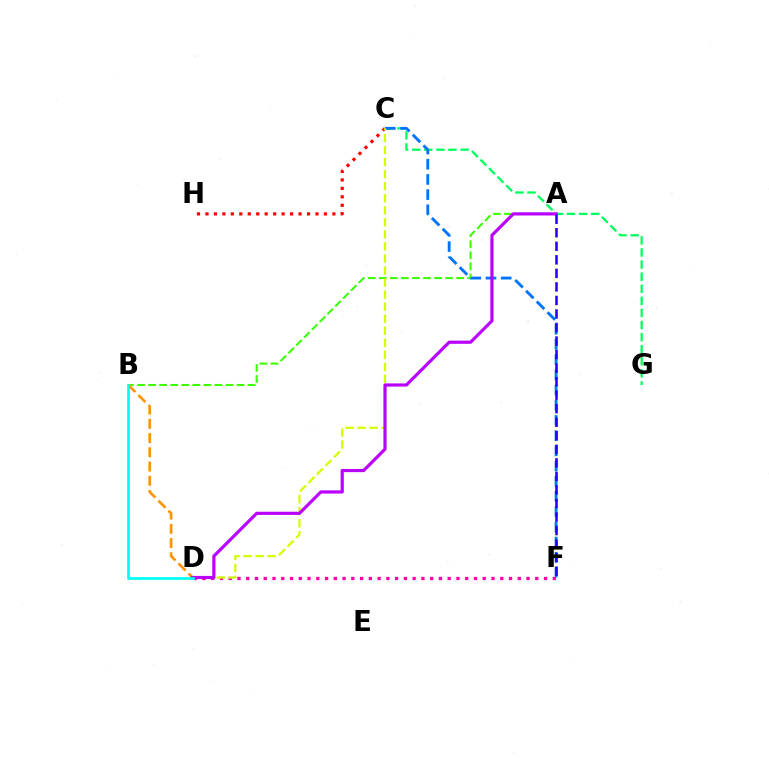{('A', 'B'): [{'color': '#3dff00', 'line_style': 'dashed', 'thickness': 1.5}], ('C', 'G'): [{'color': '#00ff5c', 'line_style': 'dashed', 'thickness': 1.64}], ('C', 'H'): [{'color': '#ff0000', 'line_style': 'dotted', 'thickness': 2.3}], ('B', 'D'): [{'color': '#ff9400', 'line_style': 'dashed', 'thickness': 1.93}, {'color': '#00fff6', 'line_style': 'solid', 'thickness': 1.97}], ('C', 'F'): [{'color': '#0074ff', 'line_style': 'dashed', 'thickness': 2.07}], ('D', 'F'): [{'color': '#ff00ac', 'line_style': 'dotted', 'thickness': 2.38}], ('C', 'D'): [{'color': '#d1ff00', 'line_style': 'dashed', 'thickness': 1.64}], ('A', 'D'): [{'color': '#b900ff', 'line_style': 'solid', 'thickness': 2.29}], ('A', 'F'): [{'color': '#2500ff', 'line_style': 'dashed', 'thickness': 1.84}]}